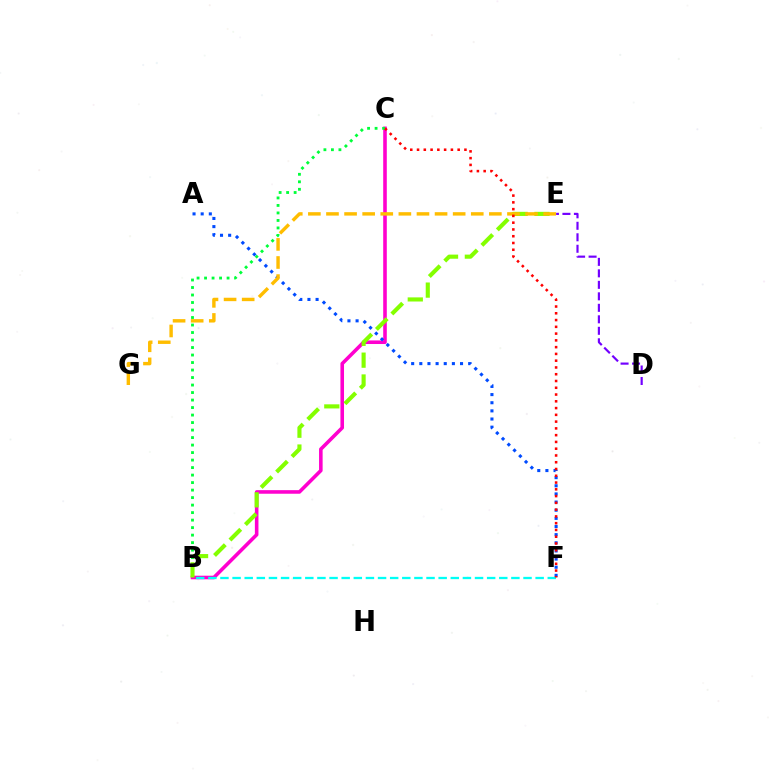{('B', 'C'): [{'color': '#ff00cf', 'line_style': 'solid', 'thickness': 2.58}, {'color': '#00ff39', 'line_style': 'dotted', 'thickness': 2.04}], ('B', 'F'): [{'color': '#00fff6', 'line_style': 'dashed', 'thickness': 1.65}], ('A', 'F'): [{'color': '#004bff', 'line_style': 'dotted', 'thickness': 2.21}], ('B', 'E'): [{'color': '#84ff00', 'line_style': 'dashed', 'thickness': 2.97}], ('E', 'G'): [{'color': '#ffbd00', 'line_style': 'dashed', 'thickness': 2.46}], ('C', 'F'): [{'color': '#ff0000', 'line_style': 'dotted', 'thickness': 1.84}], ('D', 'E'): [{'color': '#7200ff', 'line_style': 'dashed', 'thickness': 1.56}]}